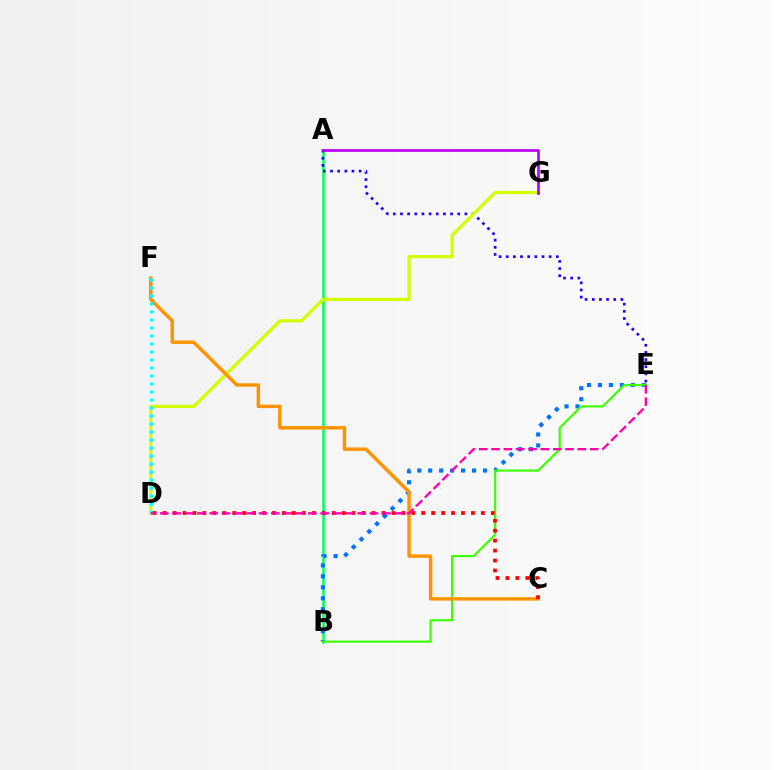{('A', 'B'): [{'color': '#00ff5c', 'line_style': 'solid', 'thickness': 1.81}], ('A', 'E'): [{'color': '#2500ff', 'line_style': 'dotted', 'thickness': 1.94}], ('B', 'E'): [{'color': '#0074ff', 'line_style': 'dotted', 'thickness': 2.98}, {'color': '#3dff00', 'line_style': 'solid', 'thickness': 1.56}], ('D', 'G'): [{'color': '#d1ff00', 'line_style': 'solid', 'thickness': 2.32}], ('C', 'F'): [{'color': '#ff9400', 'line_style': 'solid', 'thickness': 2.49}], ('A', 'G'): [{'color': '#b900ff', 'line_style': 'solid', 'thickness': 1.96}], ('D', 'F'): [{'color': '#00fff6', 'line_style': 'dotted', 'thickness': 2.18}], ('C', 'D'): [{'color': '#ff0000', 'line_style': 'dotted', 'thickness': 2.7}], ('D', 'E'): [{'color': '#ff00ac', 'line_style': 'dashed', 'thickness': 1.68}]}